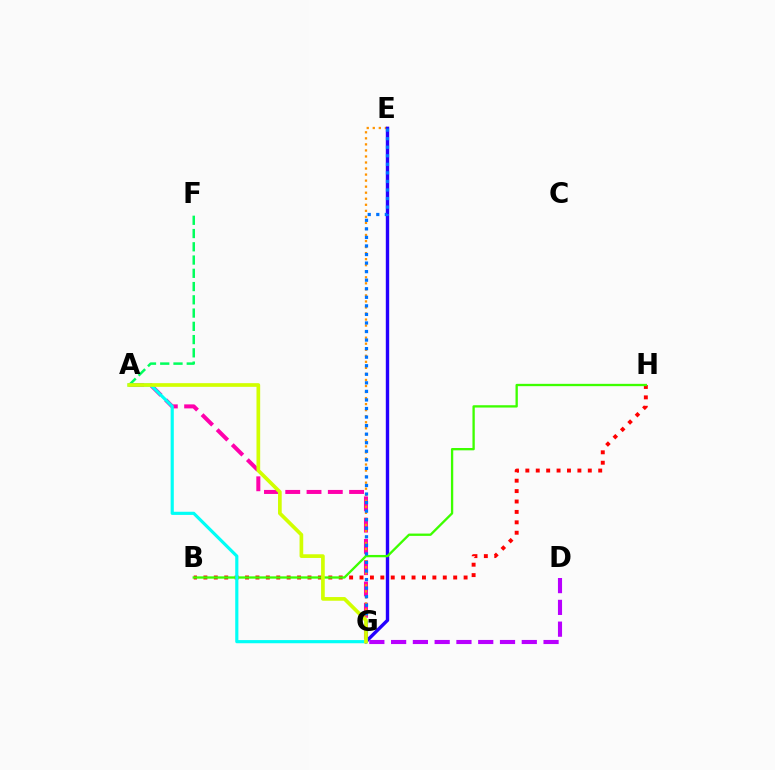{('A', 'G'): [{'color': '#ff00ac', 'line_style': 'dashed', 'thickness': 2.89}, {'color': '#00fff6', 'line_style': 'solid', 'thickness': 2.27}, {'color': '#d1ff00', 'line_style': 'solid', 'thickness': 2.65}], ('E', 'G'): [{'color': '#ff9400', 'line_style': 'dotted', 'thickness': 1.64}, {'color': '#2500ff', 'line_style': 'solid', 'thickness': 2.44}, {'color': '#0074ff', 'line_style': 'dotted', 'thickness': 2.32}], ('A', 'F'): [{'color': '#00ff5c', 'line_style': 'dashed', 'thickness': 1.8}], ('B', 'H'): [{'color': '#ff0000', 'line_style': 'dotted', 'thickness': 2.83}, {'color': '#3dff00', 'line_style': 'solid', 'thickness': 1.67}], ('D', 'G'): [{'color': '#b900ff', 'line_style': 'dashed', 'thickness': 2.96}]}